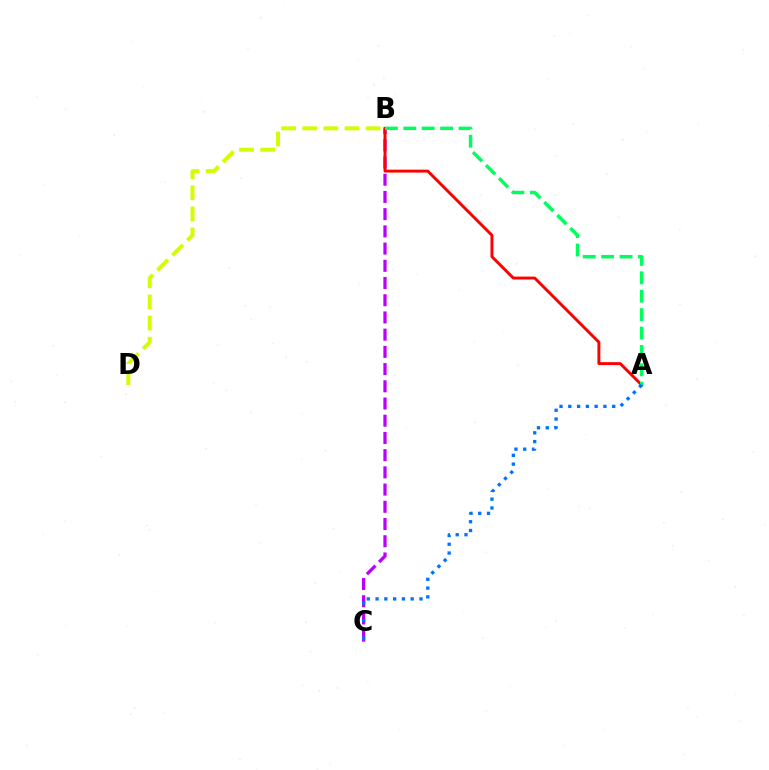{('B', 'C'): [{'color': '#b900ff', 'line_style': 'dashed', 'thickness': 2.34}], ('B', 'D'): [{'color': '#d1ff00', 'line_style': 'dashed', 'thickness': 2.87}], ('A', 'B'): [{'color': '#ff0000', 'line_style': 'solid', 'thickness': 2.1}, {'color': '#00ff5c', 'line_style': 'dashed', 'thickness': 2.5}], ('A', 'C'): [{'color': '#0074ff', 'line_style': 'dotted', 'thickness': 2.39}]}